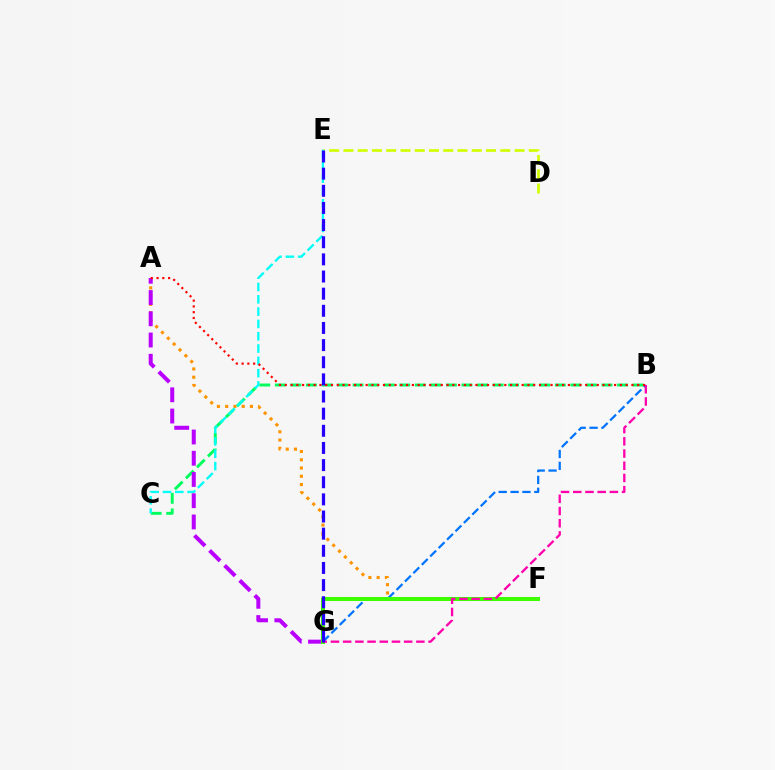{('A', 'F'): [{'color': '#ff9400', 'line_style': 'dotted', 'thickness': 2.24}], ('D', 'E'): [{'color': '#d1ff00', 'line_style': 'dashed', 'thickness': 1.94}], ('B', 'G'): [{'color': '#0074ff', 'line_style': 'dashed', 'thickness': 1.61}, {'color': '#ff00ac', 'line_style': 'dashed', 'thickness': 1.66}], ('B', 'C'): [{'color': '#00ff5c', 'line_style': 'dashed', 'thickness': 2.11}], ('C', 'E'): [{'color': '#00fff6', 'line_style': 'dashed', 'thickness': 1.67}], ('A', 'G'): [{'color': '#b900ff', 'line_style': 'dashed', 'thickness': 2.89}], ('F', 'G'): [{'color': '#3dff00', 'line_style': 'solid', 'thickness': 2.89}], ('A', 'B'): [{'color': '#ff0000', 'line_style': 'dotted', 'thickness': 1.57}], ('E', 'G'): [{'color': '#2500ff', 'line_style': 'dashed', 'thickness': 2.33}]}